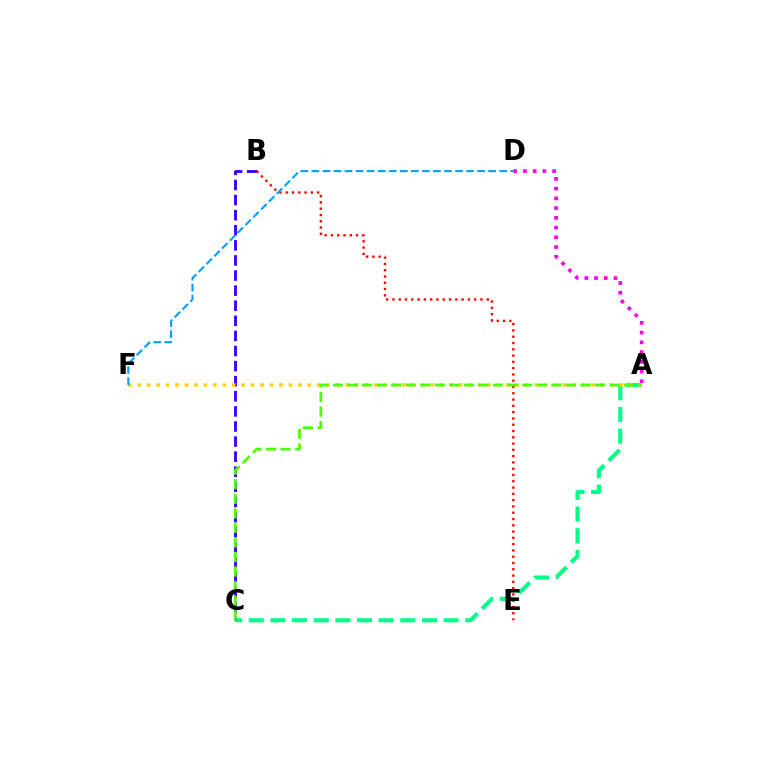{('A', 'C'): [{'color': '#00ff86', 'line_style': 'dashed', 'thickness': 2.94}, {'color': '#4fff00', 'line_style': 'dashed', 'thickness': 1.98}], ('B', 'C'): [{'color': '#3700ff', 'line_style': 'dashed', 'thickness': 2.05}], ('A', 'F'): [{'color': '#ffd500', 'line_style': 'dotted', 'thickness': 2.57}], ('B', 'E'): [{'color': '#ff0000', 'line_style': 'dotted', 'thickness': 1.71}], ('A', 'D'): [{'color': '#ff00ed', 'line_style': 'dotted', 'thickness': 2.65}], ('D', 'F'): [{'color': '#009eff', 'line_style': 'dashed', 'thickness': 1.5}]}